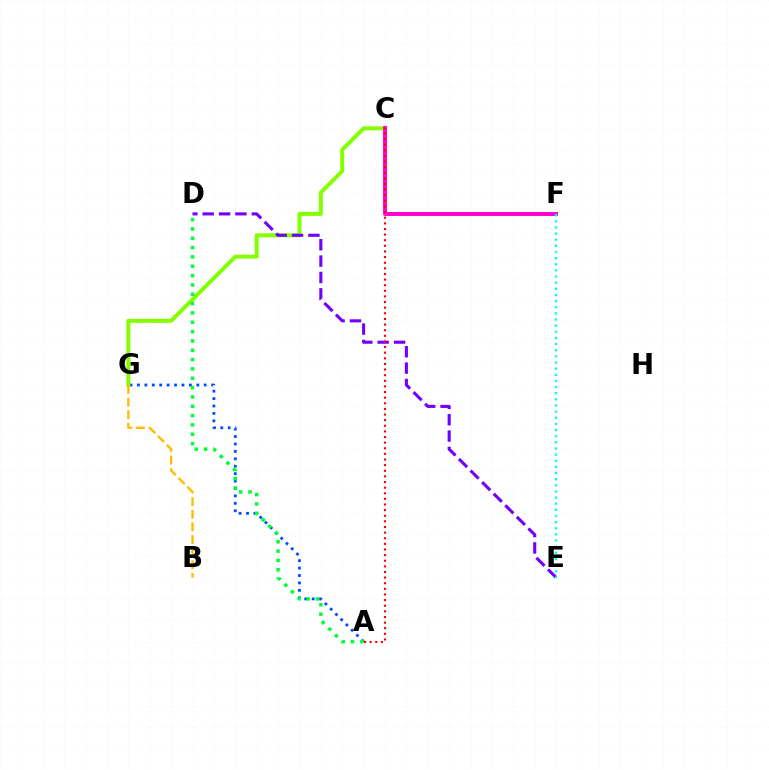{('A', 'G'): [{'color': '#004bff', 'line_style': 'dotted', 'thickness': 2.02}], ('C', 'G'): [{'color': '#84ff00', 'line_style': 'solid', 'thickness': 2.87}], ('C', 'F'): [{'color': '#ff00cf', 'line_style': 'solid', 'thickness': 2.83}], ('B', 'G'): [{'color': '#ffbd00', 'line_style': 'dashed', 'thickness': 1.71}], ('A', 'D'): [{'color': '#00ff39', 'line_style': 'dotted', 'thickness': 2.54}], ('D', 'E'): [{'color': '#7200ff', 'line_style': 'dashed', 'thickness': 2.22}], ('E', 'F'): [{'color': '#00fff6', 'line_style': 'dotted', 'thickness': 1.67}], ('A', 'C'): [{'color': '#ff0000', 'line_style': 'dotted', 'thickness': 1.53}]}